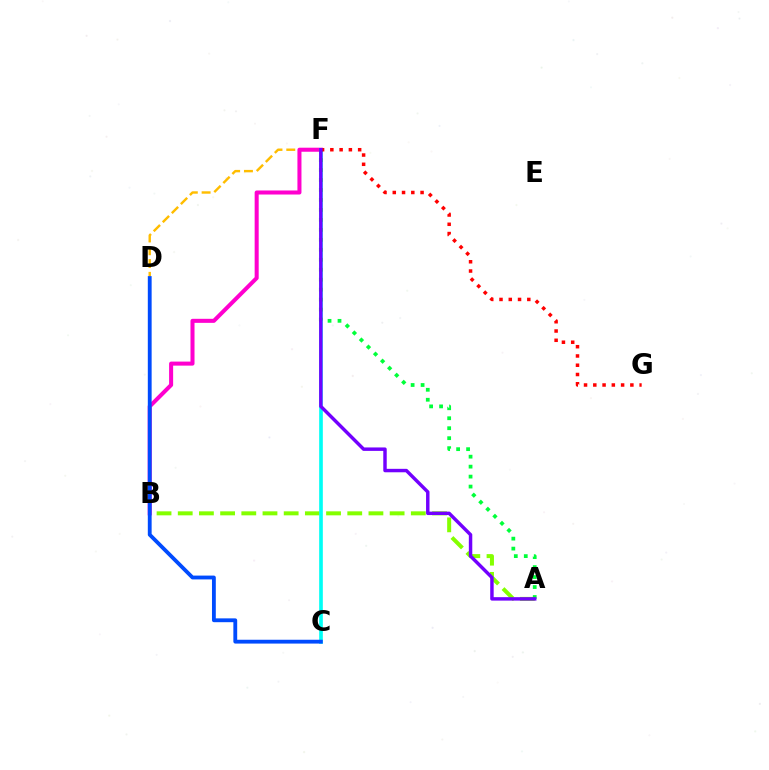{('B', 'F'): [{'color': '#ffbd00', 'line_style': 'dashed', 'thickness': 1.74}, {'color': '#ff00cf', 'line_style': 'solid', 'thickness': 2.91}], ('A', 'B'): [{'color': '#84ff00', 'line_style': 'dashed', 'thickness': 2.88}], ('C', 'F'): [{'color': '#00fff6', 'line_style': 'solid', 'thickness': 2.63}], ('A', 'F'): [{'color': '#00ff39', 'line_style': 'dotted', 'thickness': 2.71}, {'color': '#7200ff', 'line_style': 'solid', 'thickness': 2.48}], ('F', 'G'): [{'color': '#ff0000', 'line_style': 'dotted', 'thickness': 2.52}], ('C', 'D'): [{'color': '#004bff', 'line_style': 'solid', 'thickness': 2.75}]}